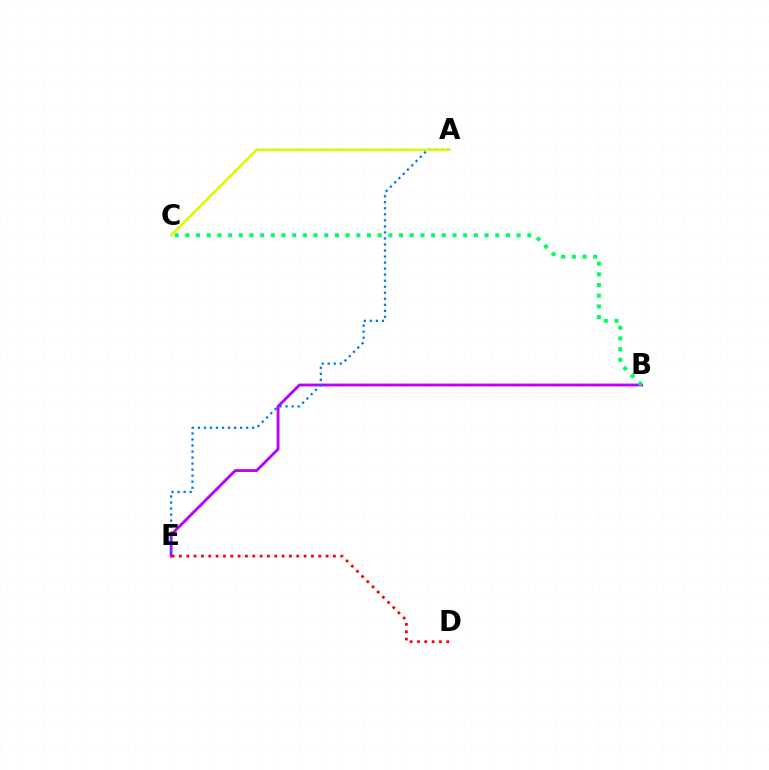{('B', 'E'): [{'color': '#b900ff', 'line_style': 'solid', 'thickness': 2.04}], ('A', 'E'): [{'color': '#0074ff', 'line_style': 'dotted', 'thickness': 1.64}], ('B', 'C'): [{'color': '#00ff5c', 'line_style': 'dotted', 'thickness': 2.9}], ('A', 'C'): [{'color': '#d1ff00', 'line_style': 'solid', 'thickness': 1.79}], ('D', 'E'): [{'color': '#ff0000', 'line_style': 'dotted', 'thickness': 1.99}]}